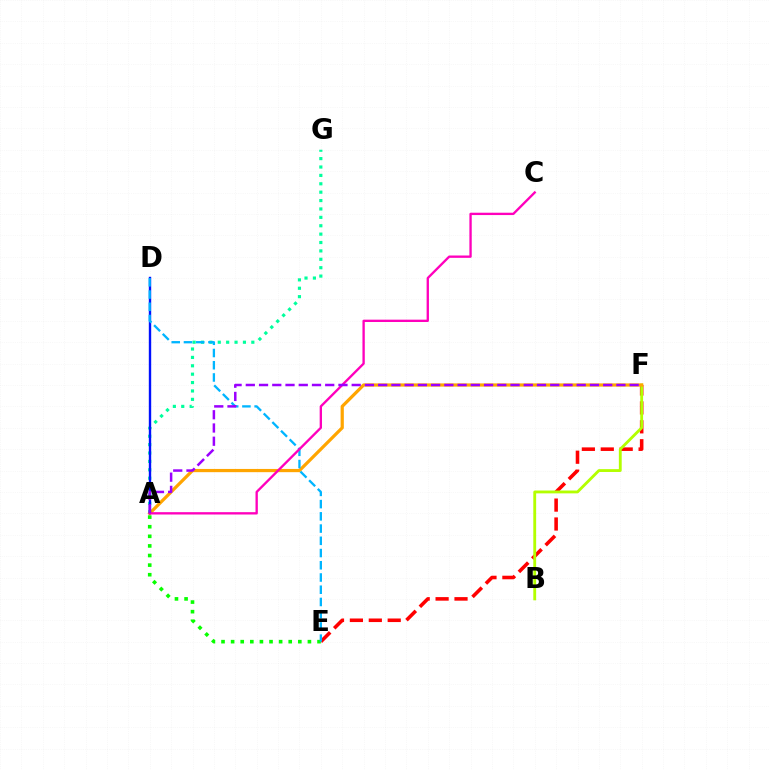{('E', 'F'): [{'color': '#ff0000', 'line_style': 'dashed', 'thickness': 2.57}], ('A', 'G'): [{'color': '#00ff9d', 'line_style': 'dotted', 'thickness': 2.28}], ('B', 'F'): [{'color': '#b3ff00', 'line_style': 'solid', 'thickness': 2.05}], ('A', 'F'): [{'color': '#ffa500', 'line_style': 'solid', 'thickness': 2.32}, {'color': '#9b00ff', 'line_style': 'dashed', 'thickness': 1.8}], ('A', 'E'): [{'color': '#08ff00', 'line_style': 'dotted', 'thickness': 2.61}], ('A', 'D'): [{'color': '#0010ff', 'line_style': 'solid', 'thickness': 1.72}], ('D', 'E'): [{'color': '#00b5ff', 'line_style': 'dashed', 'thickness': 1.66}], ('A', 'C'): [{'color': '#ff00bd', 'line_style': 'solid', 'thickness': 1.68}]}